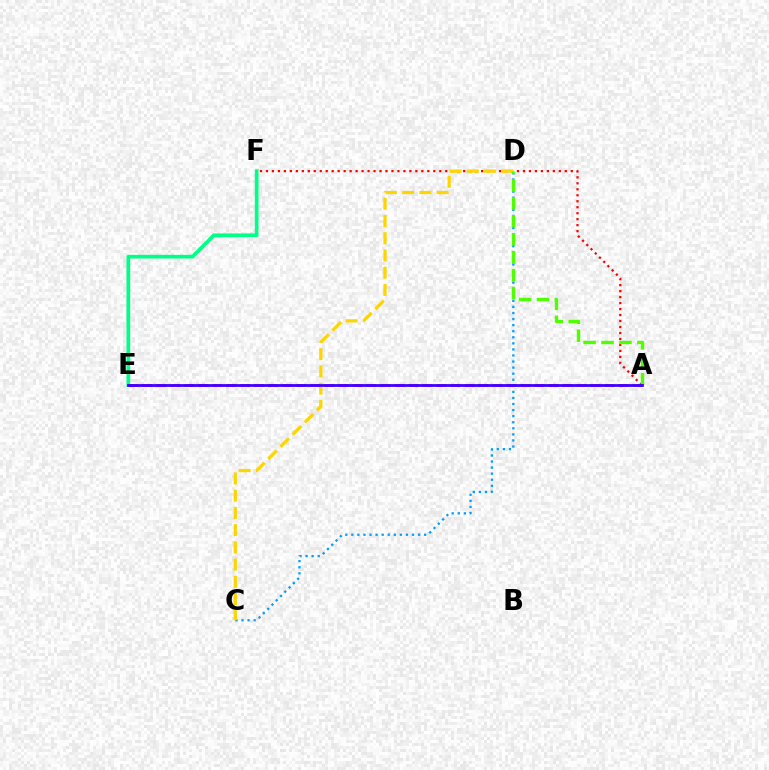{('E', 'F'): [{'color': '#00ff86', 'line_style': 'solid', 'thickness': 2.66}], ('C', 'D'): [{'color': '#009eff', 'line_style': 'dotted', 'thickness': 1.65}, {'color': '#ffd500', 'line_style': 'dashed', 'thickness': 2.34}], ('A', 'F'): [{'color': '#ff0000', 'line_style': 'dotted', 'thickness': 1.62}], ('A', 'D'): [{'color': '#4fff00', 'line_style': 'dashed', 'thickness': 2.44}], ('A', 'E'): [{'color': '#ff00ed', 'line_style': 'dashed', 'thickness': 1.9}, {'color': '#3700ff', 'line_style': 'solid', 'thickness': 1.97}]}